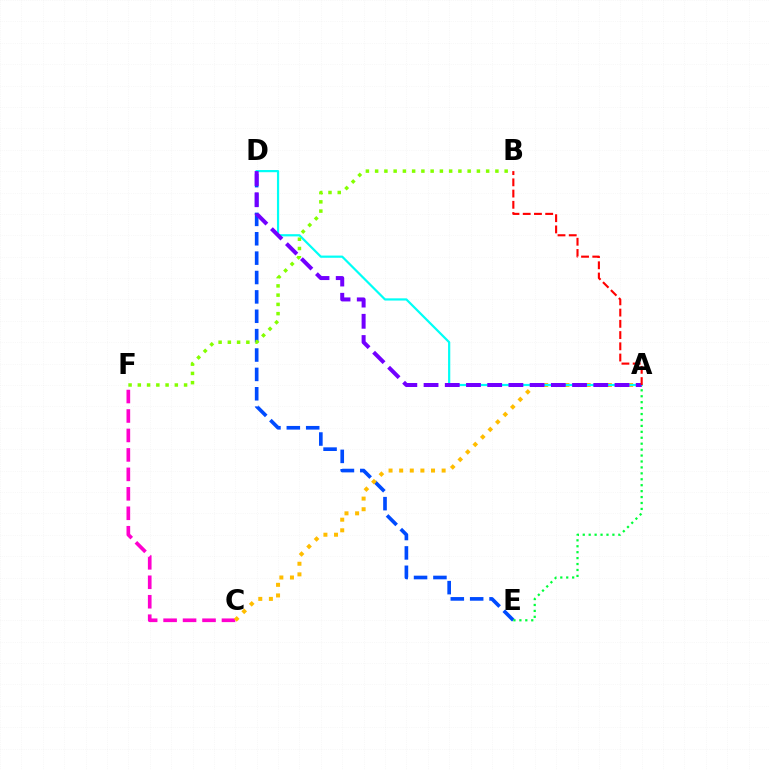{('D', 'E'): [{'color': '#004bff', 'line_style': 'dashed', 'thickness': 2.63}], ('C', 'F'): [{'color': '#ff00cf', 'line_style': 'dashed', 'thickness': 2.64}], ('A', 'E'): [{'color': '#00ff39', 'line_style': 'dotted', 'thickness': 1.61}], ('A', 'C'): [{'color': '#ffbd00', 'line_style': 'dotted', 'thickness': 2.88}], ('A', 'D'): [{'color': '#00fff6', 'line_style': 'solid', 'thickness': 1.59}, {'color': '#7200ff', 'line_style': 'dashed', 'thickness': 2.88}], ('A', 'B'): [{'color': '#ff0000', 'line_style': 'dashed', 'thickness': 1.53}], ('B', 'F'): [{'color': '#84ff00', 'line_style': 'dotted', 'thickness': 2.51}]}